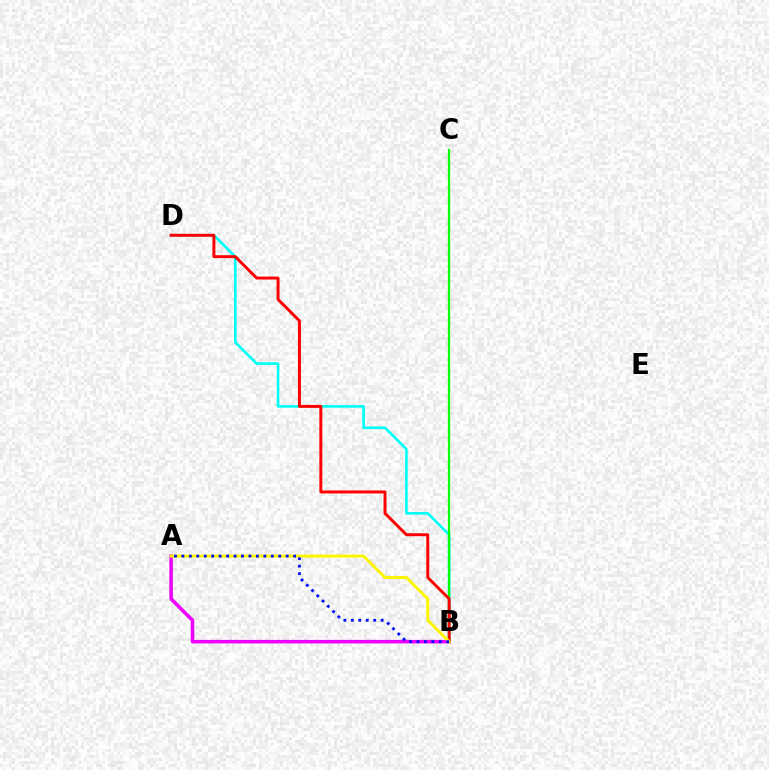{('A', 'B'): [{'color': '#ee00ff', 'line_style': 'solid', 'thickness': 2.54}, {'color': '#fcf500', 'line_style': 'solid', 'thickness': 2.14}, {'color': '#0010ff', 'line_style': 'dotted', 'thickness': 2.02}], ('B', 'D'): [{'color': '#00fff6', 'line_style': 'solid', 'thickness': 1.9}, {'color': '#ff0000', 'line_style': 'solid', 'thickness': 2.13}], ('B', 'C'): [{'color': '#08ff00', 'line_style': 'solid', 'thickness': 1.63}]}